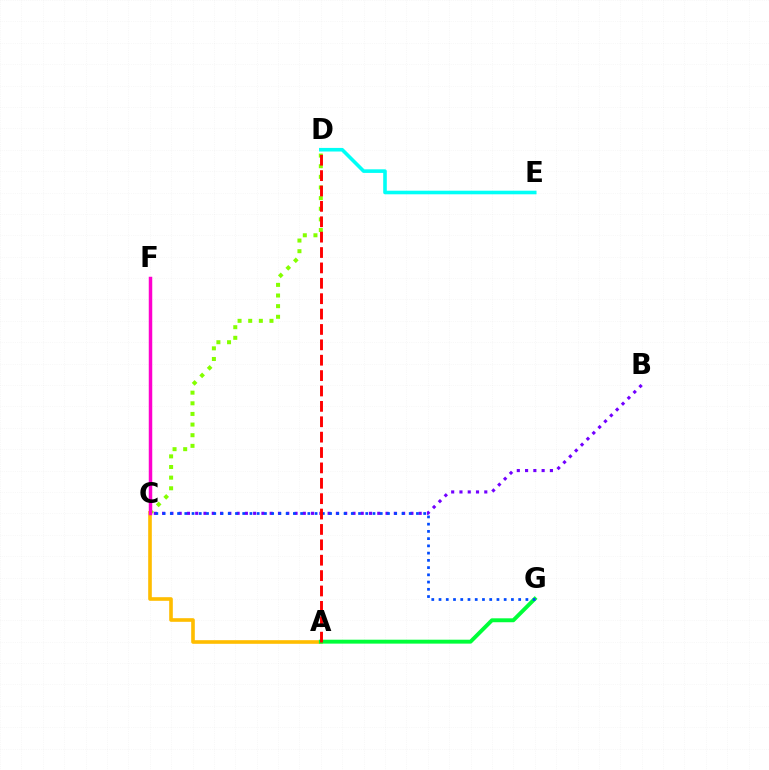{('B', 'C'): [{'color': '#7200ff', 'line_style': 'dotted', 'thickness': 2.25}], ('C', 'D'): [{'color': '#84ff00', 'line_style': 'dotted', 'thickness': 2.89}], ('A', 'C'): [{'color': '#ffbd00', 'line_style': 'solid', 'thickness': 2.61}], ('A', 'G'): [{'color': '#00ff39', 'line_style': 'solid', 'thickness': 2.82}], ('C', 'G'): [{'color': '#004bff', 'line_style': 'dotted', 'thickness': 1.97}], ('A', 'D'): [{'color': '#ff0000', 'line_style': 'dashed', 'thickness': 2.09}], ('C', 'F'): [{'color': '#ff00cf', 'line_style': 'solid', 'thickness': 2.51}], ('D', 'E'): [{'color': '#00fff6', 'line_style': 'solid', 'thickness': 2.59}]}